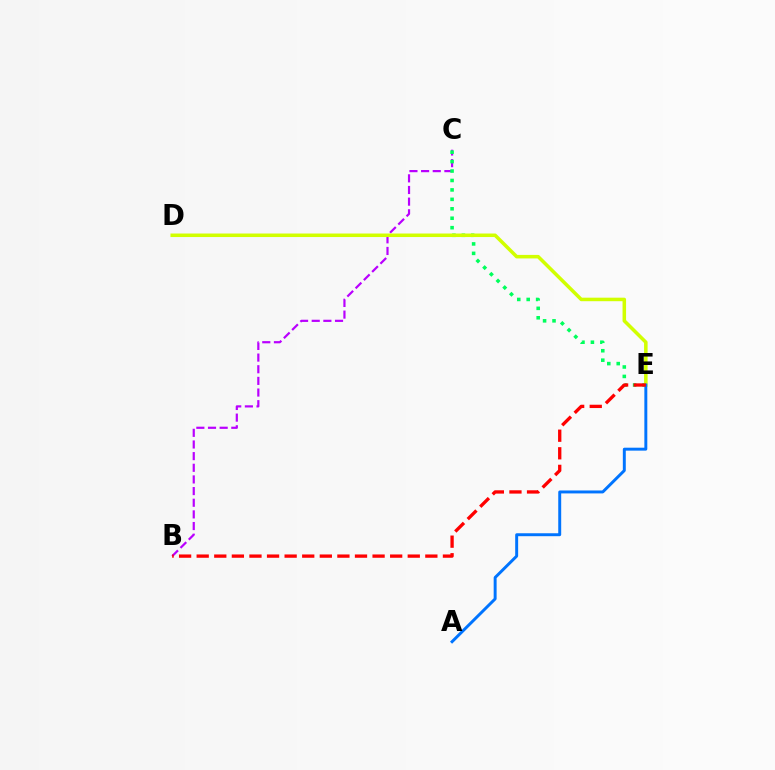{('B', 'C'): [{'color': '#b900ff', 'line_style': 'dashed', 'thickness': 1.58}], ('C', 'E'): [{'color': '#00ff5c', 'line_style': 'dotted', 'thickness': 2.57}], ('D', 'E'): [{'color': '#d1ff00', 'line_style': 'solid', 'thickness': 2.54}], ('A', 'E'): [{'color': '#0074ff', 'line_style': 'solid', 'thickness': 2.12}], ('B', 'E'): [{'color': '#ff0000', 'line_style': 'dashed', 'thickness': 2.39}]}